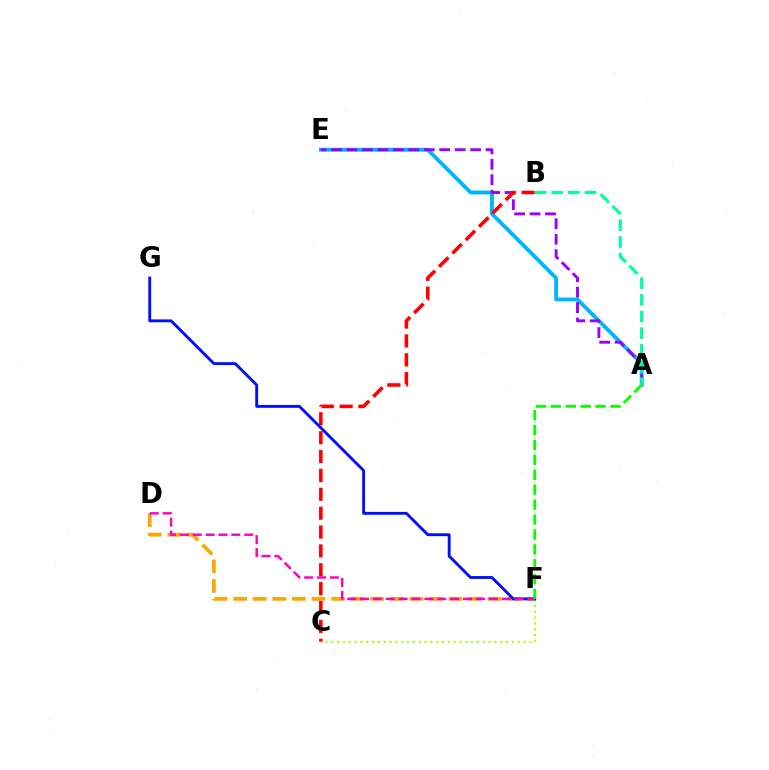{('A', 'E'): [{'color': '#00b5ff', 'line_style': 'solid', 'thickness': 2.76}, {'color': '#9b00ff', 'line_style': 'dashed', 'thickness': 2.1}], ('C', 'F'): [{'color': '#b3ff00', 'line_style': 'dotted', 'thickness': 1.58}], ('D', 'F'): [{'color': '#ffa500', 'line_style': 'dashed', 'thickness': 2.66}, {'color': '#ff00bd', 'line_style': 'dashed', 'thickness': 1.75}], ('B', 'C'): [{'color': '#ff0000', 'line_style': 'dashed', 'thickness': 2.56}], ('A', 'B'): [{'color': '#00ff9d', 'line_style': 'dashed', 'thickness': 2.26}], ('F', 'G'): [{'color': '#0010ff', 'line_style': 'solid', 'thickness': 2.07}], ('A', 'F'): [{'color': '#08ff00', 'line_style': 'dashed', 'thickness': 2.03}]}